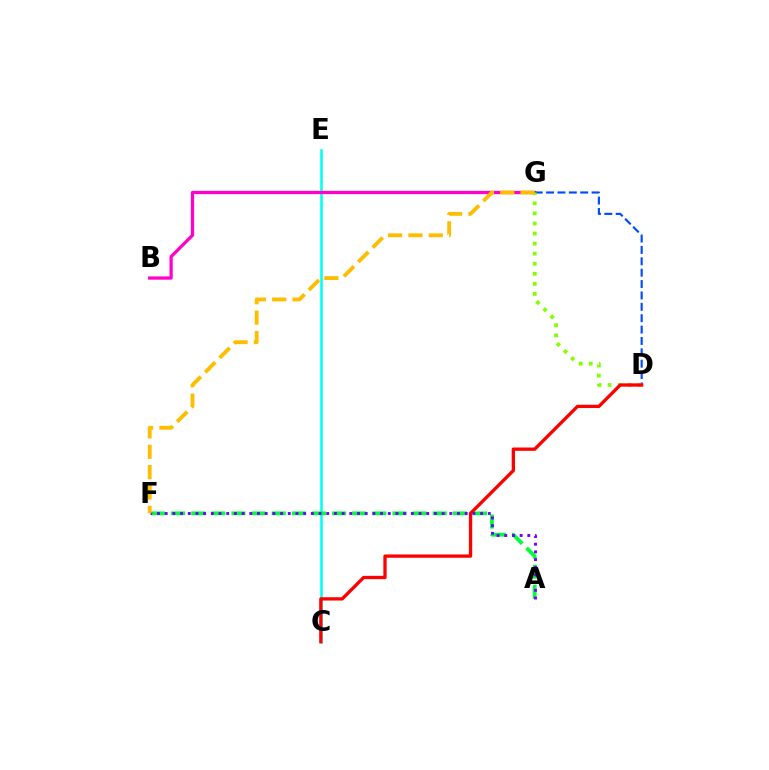{('C', 'E'): [{'color': '#00fff6', 'line_style': 'solid', 'thickness': 1.85}], ('A', 'F'): [{'color': '#00ff39', 'line_style': 'dashed', 'thickness': 2.73}, {'color': '#7200ff', 'line_style': 'dotted', 'thickness': 2.09}], ('B', 'G'): [{'color': '#ff00cf', 'line_style': 'solid', 'thickness': 2.34}], ('D', 'G'): [{'color': '#004bff', 'line_style': 'dashed', 'thickness': 1.55}, {'color': '#84ff00', 'line_style': 'dotted', 'thickness': 2.73}], ('C', 'D'): [{'color': '#ff0000', 'line_style': 'solid', 'thickness': 2.38}], ('F', 'G'): [{'color': '#ffbd00', 'line_style': 'dashed', 'thickness': 2.76}]}